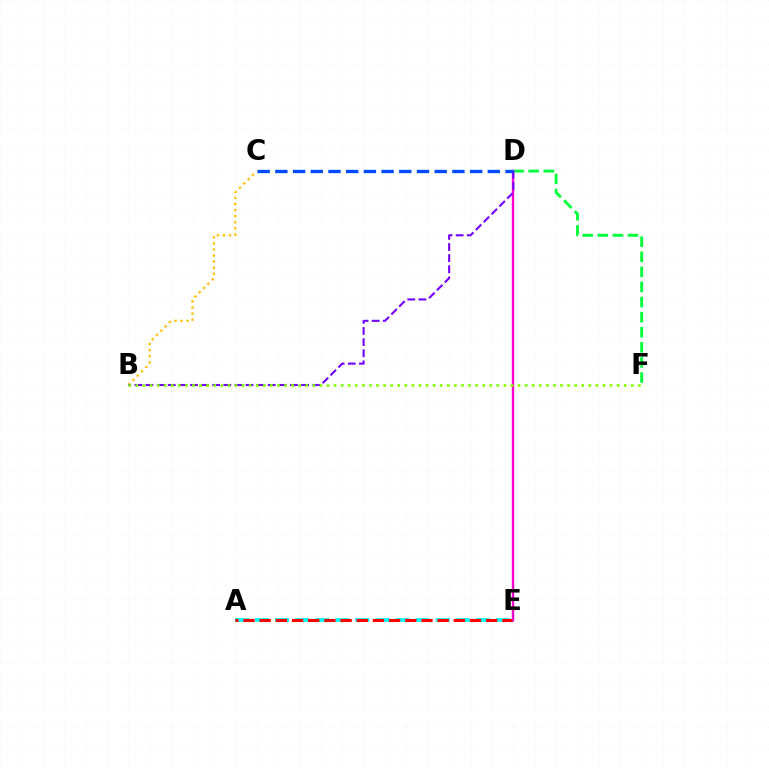{('B', 'C'): [{'color': '#ffbd00', 'line_style': 'dotted', 'thickness': 1.65}], ('A', 'E'): [{'color': '#00fff6', 'line_style': 'dashed', 'thickness': 2.73}, {'color': '#ff0000', 'line_style': 'dashed', 'thickness': 2.2}], ('D', 'F'): [{'color': '#00ff39', 'line_style': 'dashed', 'thickness': 2.05}], ('D', 'E'): [{'color': '#ff00cf', 'line_style': 'solid', 'thickness': 1.7}], ('B', 'D'): [{'color': '#7200ff', 'line_style': 'dashed', 'thickness': 1.51}], ('C', 'D'): [{'color': '#004bff', 'line_style': 'dashed', 'thickness': 2.4}], ('B', 'F'): [{'color': '#84ff00', 'line_style': 'dotted', 'thickness': 1.92}]}